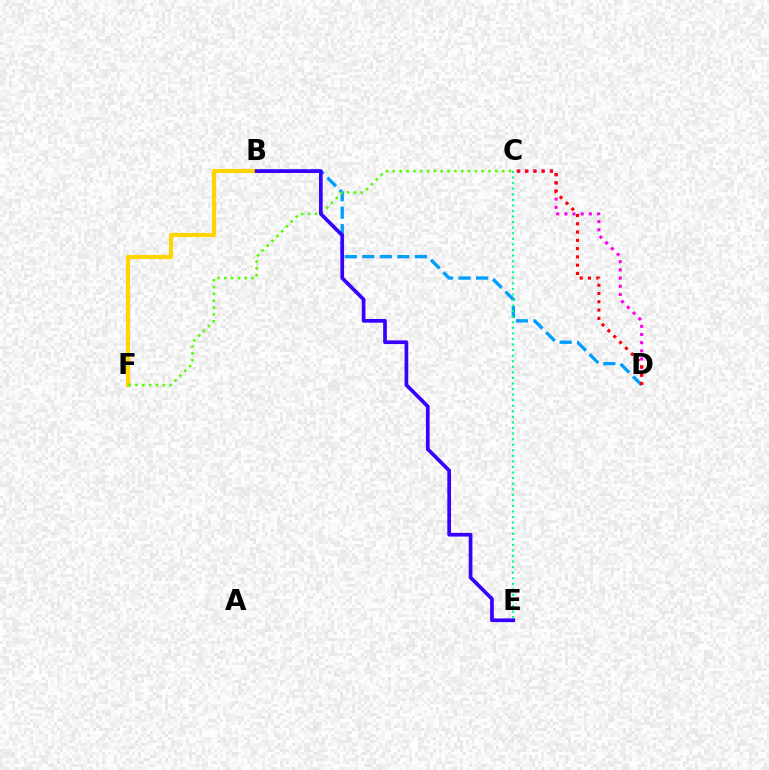{('B', 'D'): [{'color': '#009eff', 'line_style': 'dashed', 'thickness': 2.38}], ('B', 'F'): [{'color': '#ffd500', 'line_style': 'solid', 'thickness': 2.97}], ('C', 'E'): [{'color': '#00ff86', 'line_style': 'dotted', 'thickness': 1.51}], ('C', 'D'): [{'color': '#ff00ed', 'line_style': 'dotted', 'thickness': 2.22}, {'color': '#ff0000', 'line_style': 'dotted', 'thickness': 2.25}], ('C', 'F'): [{'color': '#4fff00', 'line_style': 'dotted', 'thickness': 1.86}], ('B', 'E'): [{'color': '#3700ff', 'line_style': 'solid', 'thickness': 2.66}]}